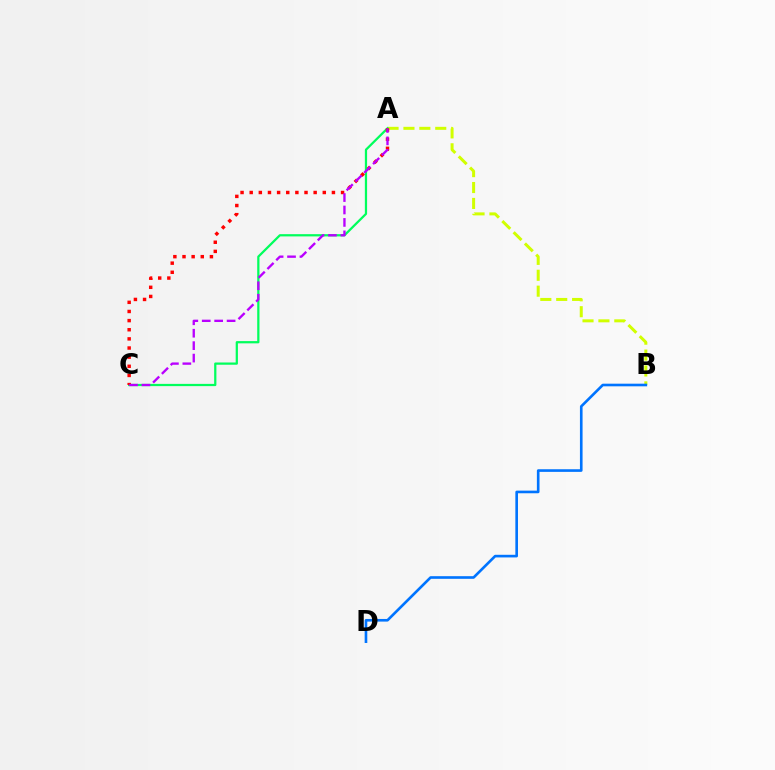{('A', 'B'): [{'color': '#d1ff00', 'line_style': 'dashed', 'thickness': 2.16}], ('B', 'D'): [{'color': '#0074ff', 'line_style': 'solid', 'thickness': 1.9}], ('A', 'C'): [{'color': '#00ff5c', 'line_style': 'solid', 'thickness': 1.62}, {'color': '#ff0000', 'line_style': 'dotted', 'thickness': 2.48}, {'color': '#b900ff', 'line_style': 'dashed', 'thickness': 1.69}]}